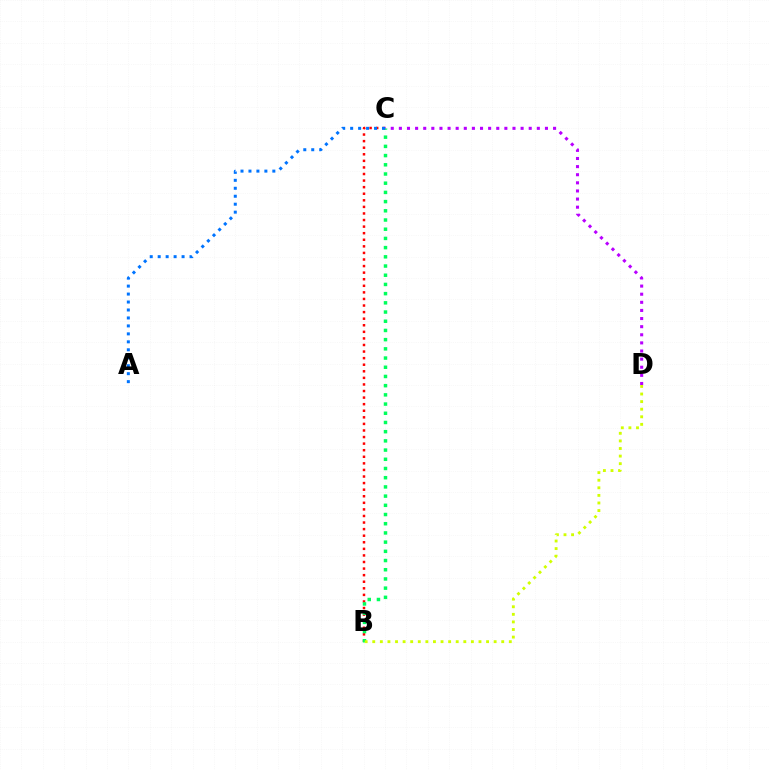{('B', 'C'): [{'color': '#ff0000', 'line_style': 'dotted', 'thickness': 1.79}, {'color': '#00ff5c', 'line_style': 'dotted', 'thickness': 2.5}], ('C', 'D'): [{'color': '#b900ff', 'line_style': 'dotted', 'thickness': 2.2}], ('B', 'D'): [{'color': '#d1ff00', 'line_style': 'dotted', 'thickness': 2.06}], ('A', 'C'): [{'color': '#0074ff', 'line_style': 'dotted', 'thickness': 2.16}]}